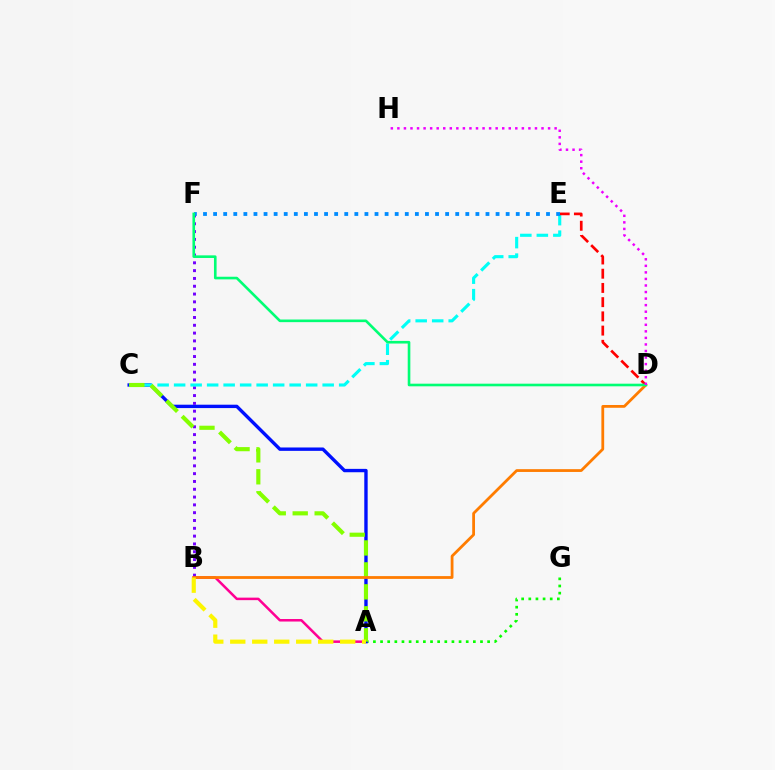{('A', 'G'): [{'color': '#08ff00', 'line_style': 'dotted', 'thickness': 1.94}], ('A', 'B'): [{'color': '#ff0094', 'line_style': 'solid', 'thickness': 1.81}, {'color': '#fcf500', 'line_style': 'dashed', 'thickness': 2.99}], ('A', 'C'): [{'color': '#0010ff', 'line_style': 'solid', 'thickness': 2.43}, {'color': '#84ff00', 'line_style': 'dashed', 'thickness': 2.98}], ('B', 'F'): [{'color': '#7200ff', 'line_style': 'dotted', 'thickness': 2.12}], ('C', 'E'): [{'color': '#00fff6', 'line_style': 'dashed', 'thickness': 2.24}], ('B', 'D'): [{'color': '#ff7c00', 'line_style': 'solid', 'thickness': 2.01}], ('D', 'E'): [{'color': '#ff0000', 'line_style': 'dashed', 'thickness': 1.93}], ('E', 'F'): [{'color': '#008cff', 'line_style': 'dotted', 'thickness': 2.74}], ('D', 'F'): [{'color': '#00ff74', 'line_style': 'solid', 'thickness': 1.89}], ('D', 'H'): [{'color': '#ee00ff', 'line_style': 'dotted', 'thickness': 1.78}]}